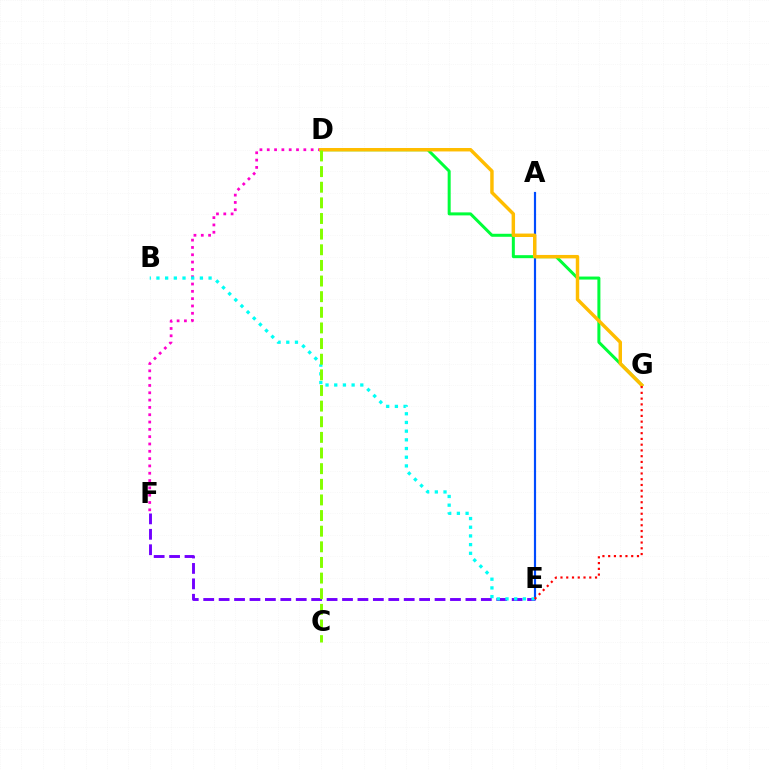{('A', 'E'): [{'color': '#004bff', 'line_style': 'solid', 'thickness': 1.57}], ('D', 'F'): [{'color': '#ff00cf', 'line_style': 'dotted', 'thickness': 1.99}], ('D', 'G'): [{'color': '#00ff39', 'line_style': 'solid', 'thickness': 2.17}, {'color': '#ffbd00', 'line_style': 'solid', 'thickness': 2.48}], ('E', 'F'): [{'color': '#7200ff', 'line_style': 'dashed', 'thickness': 2.1}], ('B', 'E'): [{'color': '#00fff6', 'line_style': 'dotted', 'thickness': 2.36}], ('E', 'G'): [{'color': '#ff0000', 'line_style': 'dotted', 'thickness': 1.56}], ('C', 'D'): [{'color': '#84ff00', 'line_style': 'dashed', 'thickness': 2.12}]}